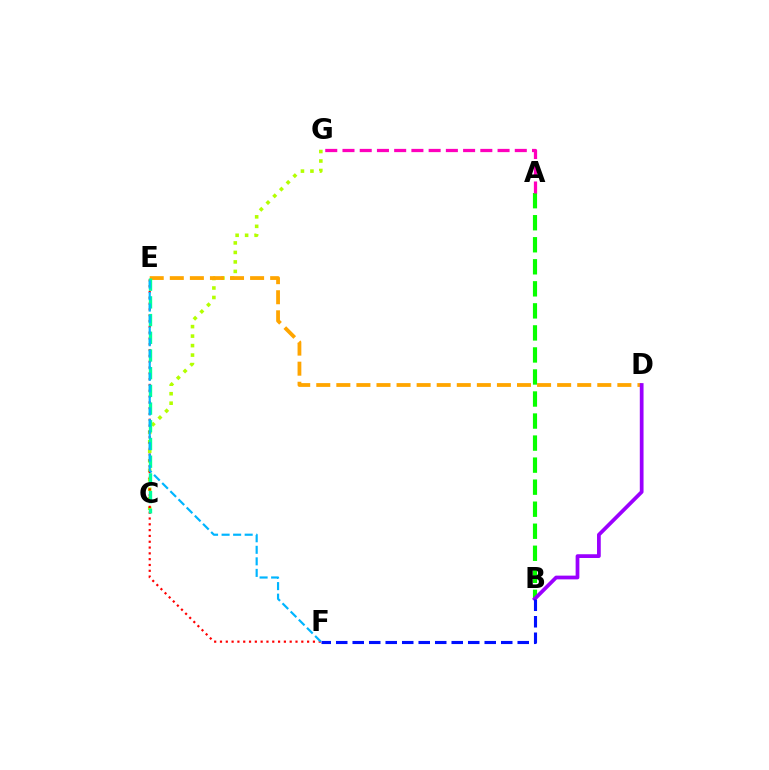{('C', 'G'): [{'color': '#b3ff00', 'line_style': 'dotted', 'thickness': 2.58}], ('E', 'F'): [{'color': '#ff0000', 'line_style': 'dotted', 'thickness': 1.58}, {'color': '#00b5ff', 'line_style': 'dashed', 'thickness': 1.57}], ('A', 'B'): [{'color': '#08ff00', 'line_style': 'dashed', 'thickness': 2.99}], ('D', 'E'): [{'color': '#ffa500', 'line_style': 'dashed', 'thickness': 2.73}], ('C', 'E'): [{'color': '#00ff9d', 'line_style': 'dashed', 'thickness': 2.4}], ('B', 'D'): [{'color': '#9b00ff', 'line_style': 'solid', 'thickness': 2.7}], ('A', 'G'): [{'color': '#ff00bd', 'line_style': 'dashed', 'thickness': 2.34}], ('B', 'F'): [{'color': '#0010ff', 'line_style': 'dashed', 'thickness': 2.24}]}